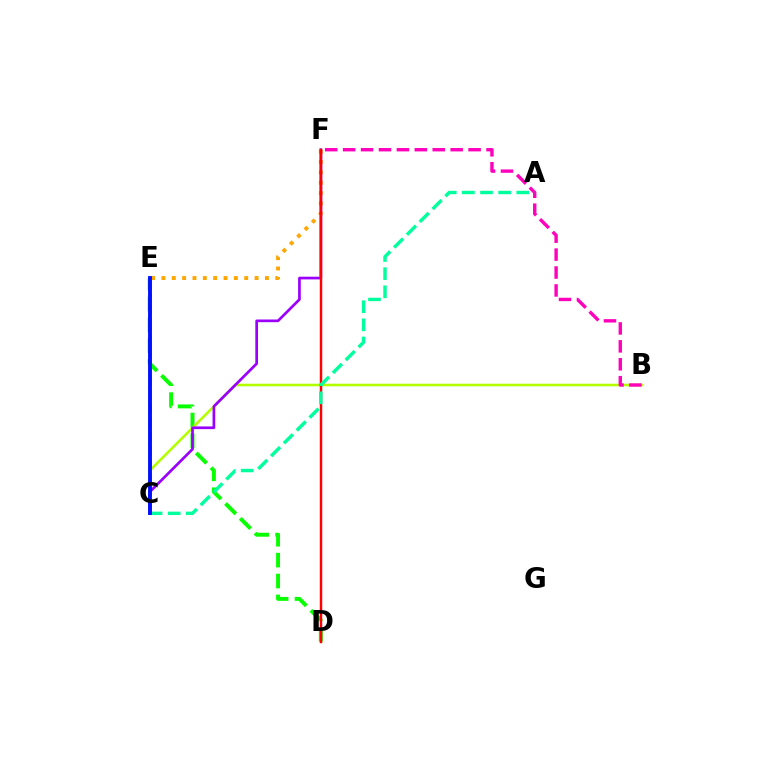{('C', 'E'): [{'color': '#00b5ff', 'line_style': 'dashed', 'thickness': 1.89}, {'color': '#0010ff', 'line_style': 'solid', 'thickness': 2.78}], ('E', 'F'): [{'color': '#ffa500', 'line_style': 'dotted', 'thickness': 2.81}], ('D', 'E'): [{'color': '#08ff00', 'line_style': 'dashed', 'thickness': 2.84}], ('B', 'C'): [{'color': '#b3ff00', 'line_style': 'solid', 'thickness': 1.86}], ('B', 'F'): [{'color': '#ff00bd', 'line_style': 'dashed', 'thickness': 2.44}], ('C', 'F'): [{'color': '#9b00ff', 'line_style': 'solid', 'thickness': 1.94}], ('D', 'F'): [{'color': '#ff0000', 'line_style': 'solid', 'thickness': 1.78}], ('A', 'C'): [{'color': '#00ff9d', 'line_style': 'dashed', 'thickness': 2.46}]}